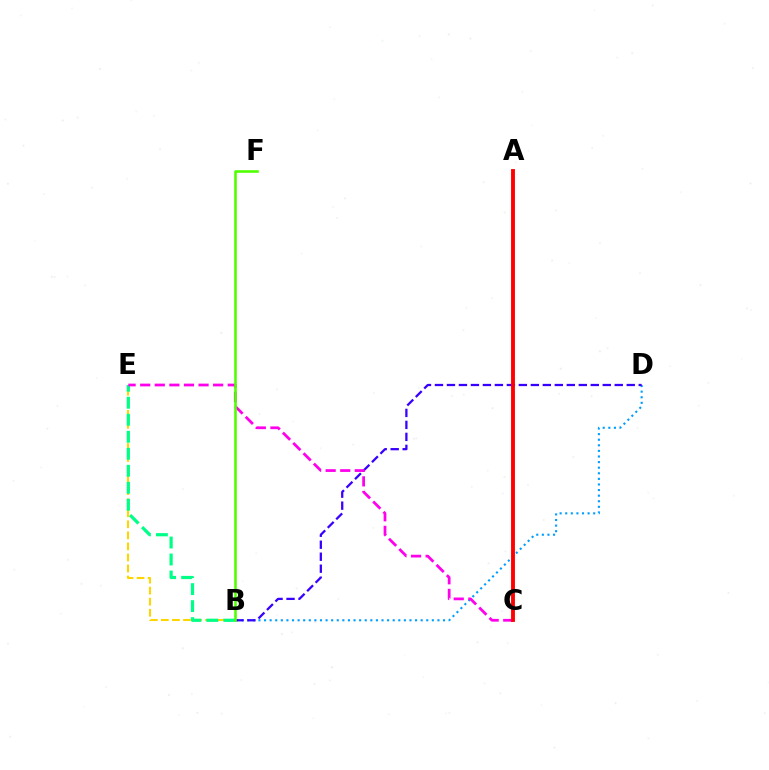{('B', 'E'): [{'color': '#ffd500', 'line_style': 'dashed', 'thickness': 1.5}, {'color': '#00ff86', 'line_style': 'dashed', 'thickness': 2.31}], ('B', 'D'): [{'color': '#009eff', 'line_style': 'dotted', 'thickness': 1.52}, {'color': '#3700ff', 'line_style': 'dashed', 'thickness': 1.63}], ('C', 'E'): [{'color': '#ff00ed', 'line_style': 'dashed', 'thickness': 1.98}], ('B', 'F'): [{'color': '#4fff00', 'line_style': 'solid', 'thickness': 1.86}], ('A', 'C'): [{'color': '#ff0000', 'line_style': 'solid', 'thickness': 2.78}]}